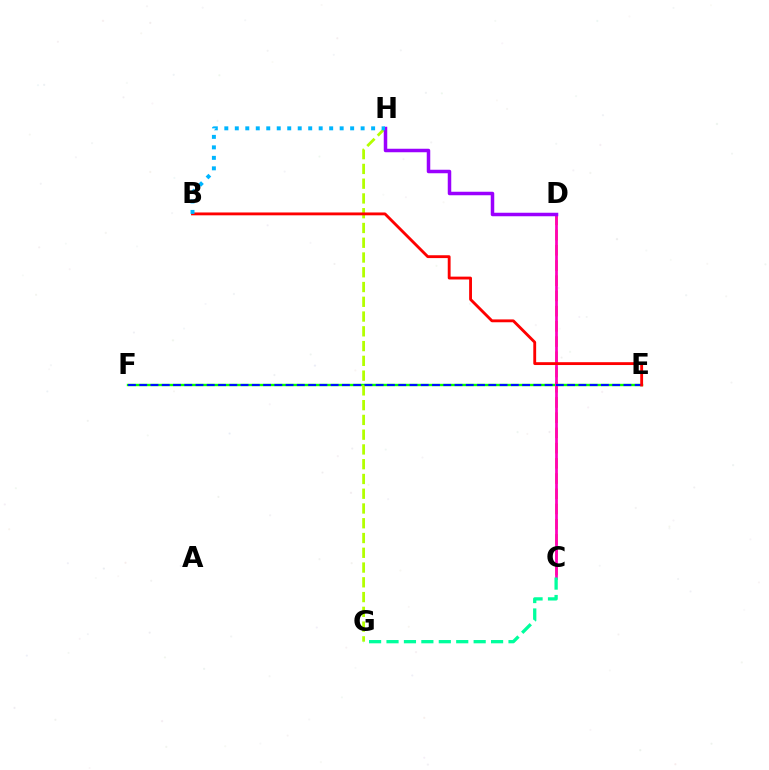{('E', 'F'): [{'color': '#08ff00', 'line_style': 'solid', 'thickness': 1.72}, {'color': '#0010ff', 'line_style': 'dashed', 'thickness': 1.53}], ('G', 'H'): [{'color': '#b3ff00', 'line_style': 'dashed', 'thickness': 2.01}], ('C', 'D'): [{'color': '#ffa500', 'line_style': 'dashed', 'thickness': 2.07}, {'color': '#ff00bd', 'line_style': 'solid', 'thickness': 1.97}], ('B', 'E'): [{'color': '#ff0000', 'line_style': 'solid', 'thickness': 2.05}], ('C', 'G'): [{'color': '#00ff9d', 'line_style': 'dashed', 'thickness': 2.37}], ('D', 'H'): [{'color': '#9b00ff', 'line_style': 'solid', 'thickness': 2.52}], ('B', 'H'): [{'color': '#00b5ff', 'line_style': 'dotted', 'thickness': 2.85}]}